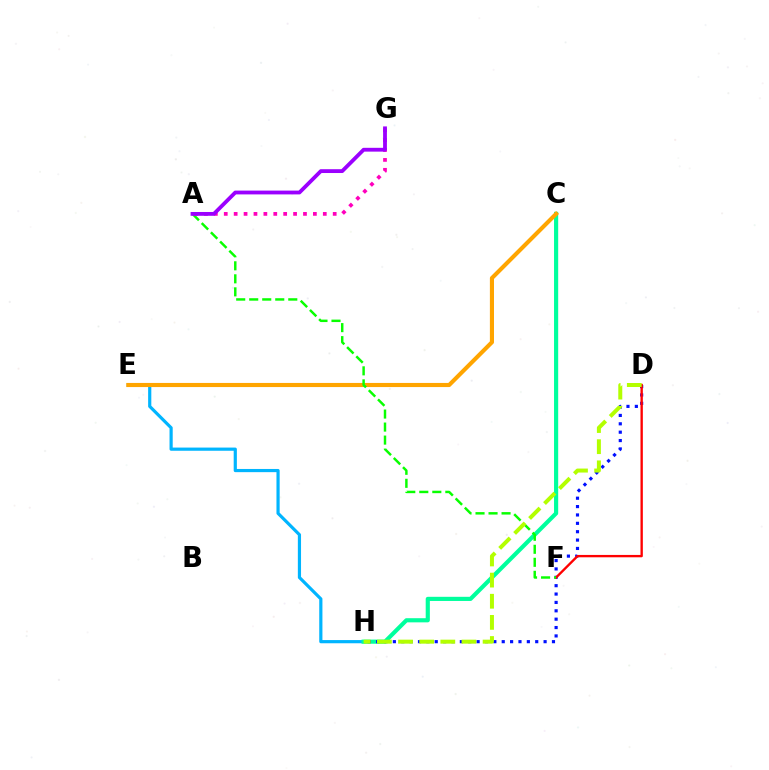{('E', 'H'): [{'color': '#00b5ff', 'line_style': 'solid', 'thickness': 2.29}], ('C', 'H'): [{'color': '#00ff9d', 'line_style': 'solid', 'thickness': 2.99}], ('C', 'E'): [{'color': '#ffa500', 'line_style': 'solid', 'thickness': 2.96}], ('D', 'H'): [{'color': '#0010ff', 'line_style': 'dotted', 'thickness': 2.28}, {'color': '#b3ff00', 'line_style': 'dashed', 'thickness': 2.87}], ('D', 'F'): [{'color': '#ff0000', 'line_style': 'solid', 'thickness': 1.7}], ('A', 'F'): [{'color': '#08ff00', 'line_style': 'dashed', 'thickness': 1.77}], ('A', 'G'): [{'color': '#ff00bd', 'line_style': 'dotted', 'thickness': 2.69}, {'color': '#9b00ff', 'line_style': 'solid', 'thickness': 2.75}]}